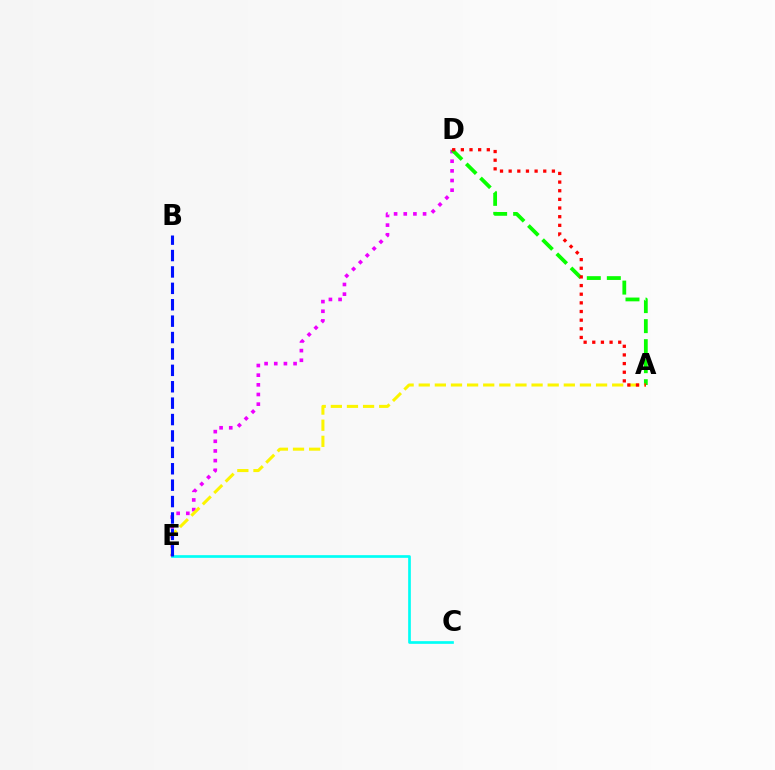{('D', 'E'): [{'color': '#ee00ff', 'line_style': 'dotted', 'thickness': 2.62}], ('A', 'D'): [{'color': '#08ff00', 'line_style': 'dashed', 'thickness': 2.72}, {'color': '#ff0000', 'line_style': 'dotted', 'thickness': 2.35}], ('C', 'E'): [{'color': '#00fff6', 'line_style': 'solid', 'thickness': 1.93}], ('A', 'E'): [{'color': '#fcf500', 'line_style': 'dashed', 'thickness': 2.19}], ('B', 'E'): [{'color': '#0010ff', 'line_style': 'dashed', 'thickness': 2.23}]}